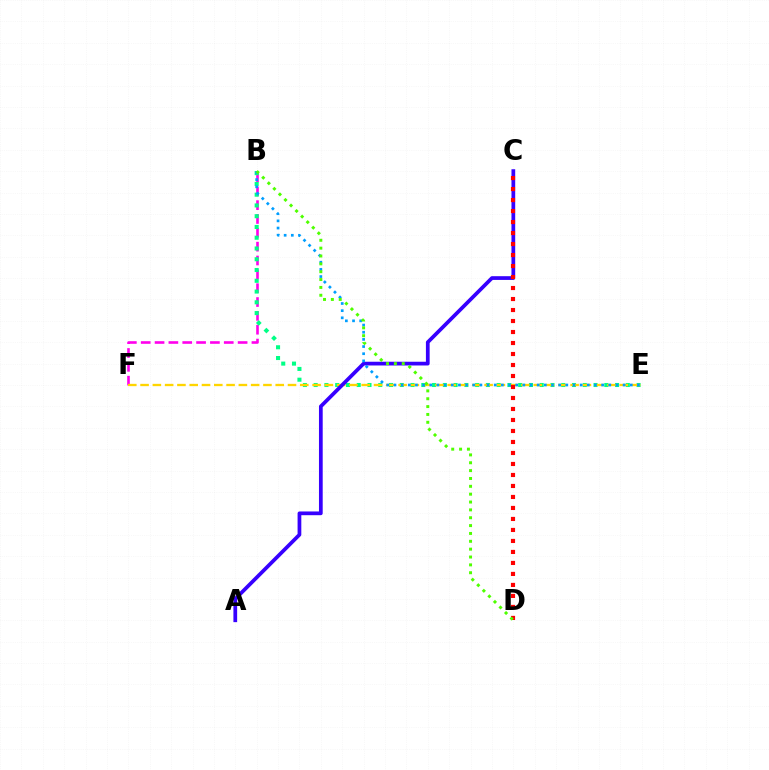{('B', 'F'): [{'color': '#ff00ed', 'line_style': 'dashed', 'thickness': 1.88}], ('B', 'E'): [{'color': '#00ff86', 'line_style': 'dotted', 'thickness': 2.92}, {'color': '#009eff', 'line_style': 'dotted', 'thickness': 1.95}], ('E', 'F'): [{'color': '#ffd500', 'line_style': 'dashed', 'thickness': 1.67}], ('A', 'C'): [{'color': '#3700ff', 'line_style': 'solid', 'thickness': 2.69}], ('C', 'D'): [{'color': '#ff0000', 'line_style': 'dotted', 'thickness': 2.99}], ('B', 'D'): [{'color': '#4fff00', 'line_style': 'dotted', 'thickness': 2.13}]}